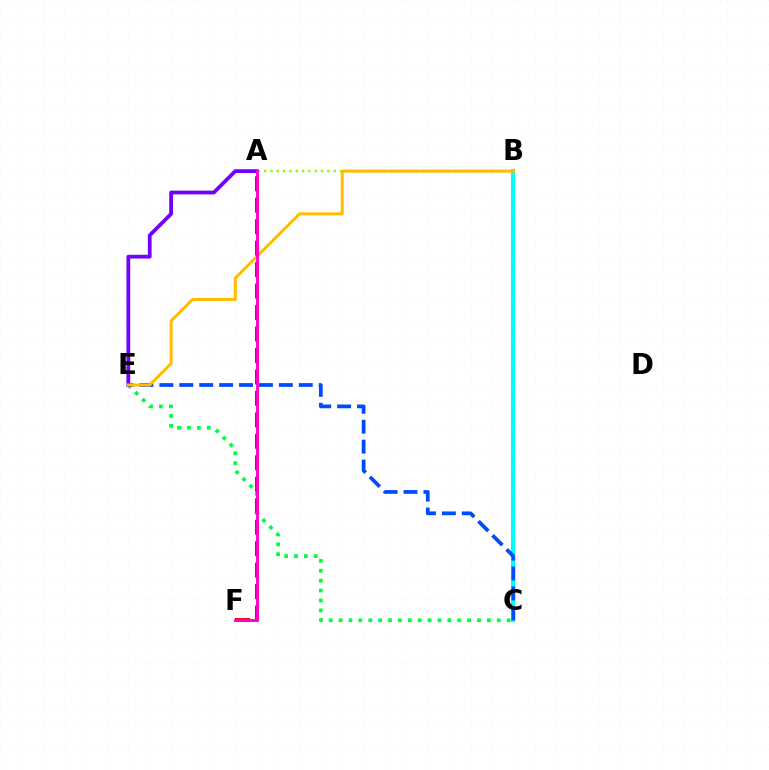{('B', 'C'): [{'color': '#00fff6', 'line_style': 'solid', 'thickness': 2.96}], ('C', 'E'): [{'color': '#00ff39', 'line_style': 'dotted', 'thickness': 2.69}, {'color': '#004bff', 'line_style': 'dashed', 'thickness': 2.71}], ('A', 'B'): [{'color': '#84ff00', 'line_style': 'dotted', 'thickness': 1.72}], ('A', 'F'): [{'color': '#ff0000', 'line_style': 'dashed', 'thickness': 2.92}, {'color': '#ff00cf', 'line_style': 'solid', 'thickness': 2.06}], ('A', 'E'): [{'color': '#7200ff', 'line_style': 'solid', 'thickness': 2.71}], ('B', 'E'): [{'color': '#ffbd00', 'line_style': 'solid', 'thickness': 2.17}]}